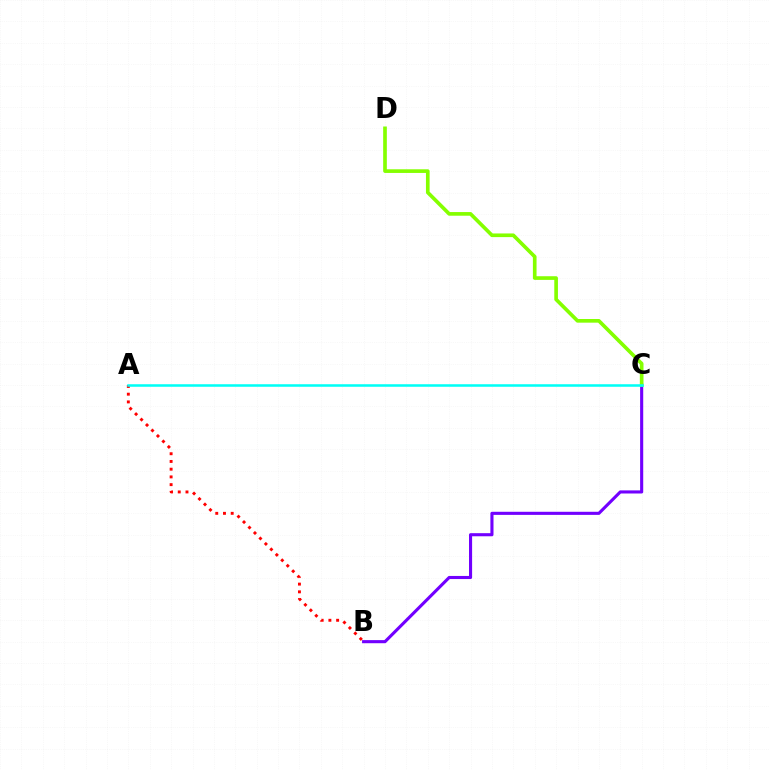{('B', 'C'): [{'color': '#7200ff', 'line_style': 'solid', 'thickness': 2.23}], ('A', 'B'): [{'color': '#ff0000', 'line_style': 'dotted', 'thickness': 2.1}], ('C', 'D'): [{'color': '#84ff00', 'line_style': 'solid', 'thickness': 2.64}], ('A', 'C'): [{'color': '#00fff6', 'line_style': 'solid', 'thickness': 1.83}]}